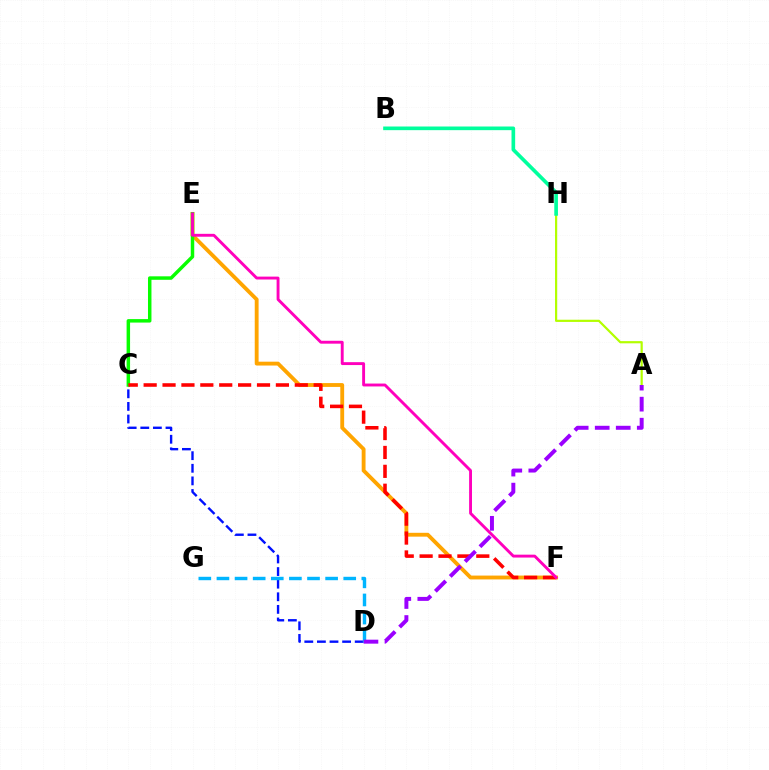{('E', 'F'): [{'color': '#ffa500', 'line_style': 'solid', 'thickness': 2.77}, {'color': '#ff00bd', 'line_style': 'solid', 'thickness': 2.08}], ('C', 'D'): [{'color': '#0010ff', 'line_style': 'dashed', 'thickness': 1.71}], ('C', 'E'): [{'color': '#08ff00', 'line_style': 'solid', 'thickness': 2.5}], ('A', 'H'): [{'color': '#b3ff00', 'line_style': 'solid', 'thickness': 1.58}], ('B', 'H'): [{'color': '#00ff9d', 'line_style': 'solid', 'thickness': 2.63}], ('D', 'G'): [{'color': '#00b5ff', 'line_style': 'dashed', 'thickness': 2.46}], ('C', 'F'): [{'color': '#ff0000', 'line_style': 'dashed', 'thickness': 2.57}], ('A', 'D'): [{'color': '#9b00ff', 'line_style': 'dashed', 'thickness': 2.86}]}